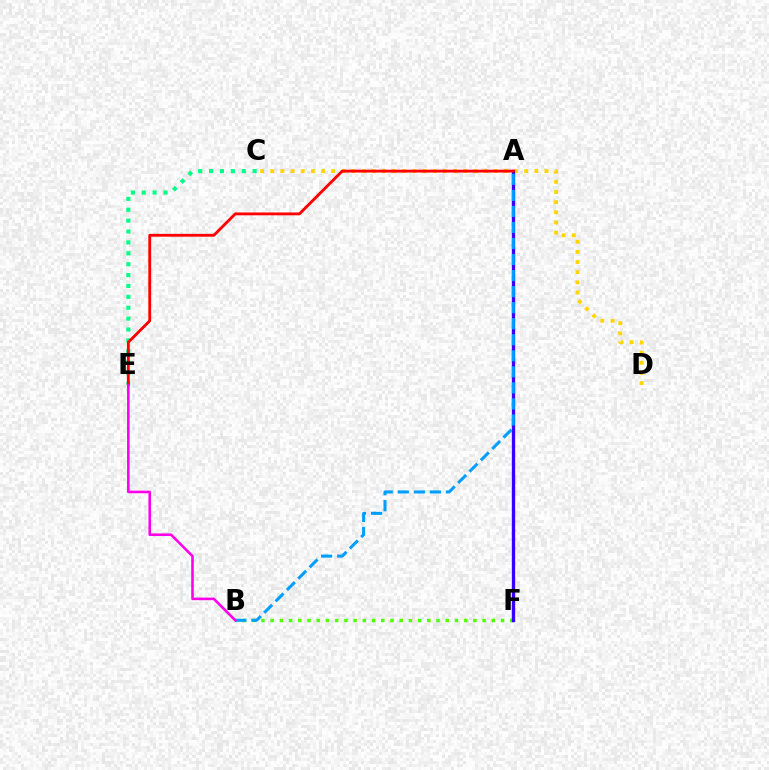{('C', 'E'): [{'color': '#00ff86', 'line_style': 'dotted', 'thickness': 2.96}], ('B', 'F'): [{'color': '#4fff00', 'line_style': 'dotted', 'thickness': 2.5}], ('C', 'D'): [{'color': '#ffd500', 'line_style': 'dotted', 'thickness': 2.76}], ('A', 'F'): [{'color': '#3700ff', 'line_style': 'solid', 'thickness': 2.39}], ('A', 'B'): [{'color': '#009eff', 'line_style': 'dashed', 'thickness': 2.18}], ('A', 'E'): [{'color': '#ff0000', 'line_style': 'solid', 'thickness': 2.04}], ('B', 'E'): [{'color': '#ff00ed', 'line_style': 'solid', 'thickness': 1.86}]}